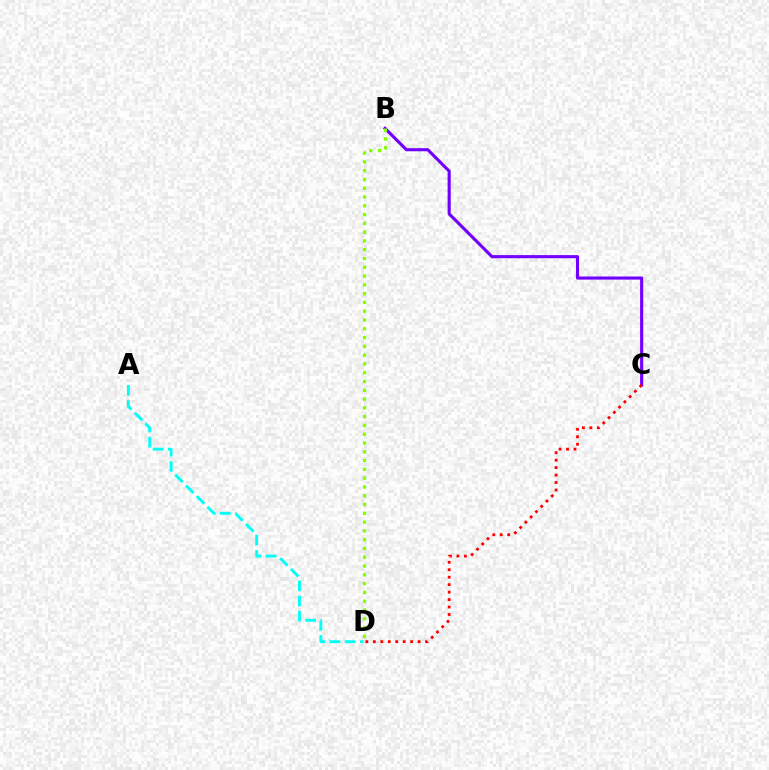{('B', 'C'): [{'color': '#7200ff', 'line_style': 'solid', 'thickness': 2.24}], ('A', 'D'): [{'color': '#00fff6', 'line_style': 'dashed', 'thickness': 2.07}], ('B', 'D'): [{'color': '#84ff00', 'line_style': 'dotted', 'thickness': 2.39}], ('C', 'D'): [{'color': '#ff0000', 'line_style': 'dotted', 'thickness': 2.03}]}